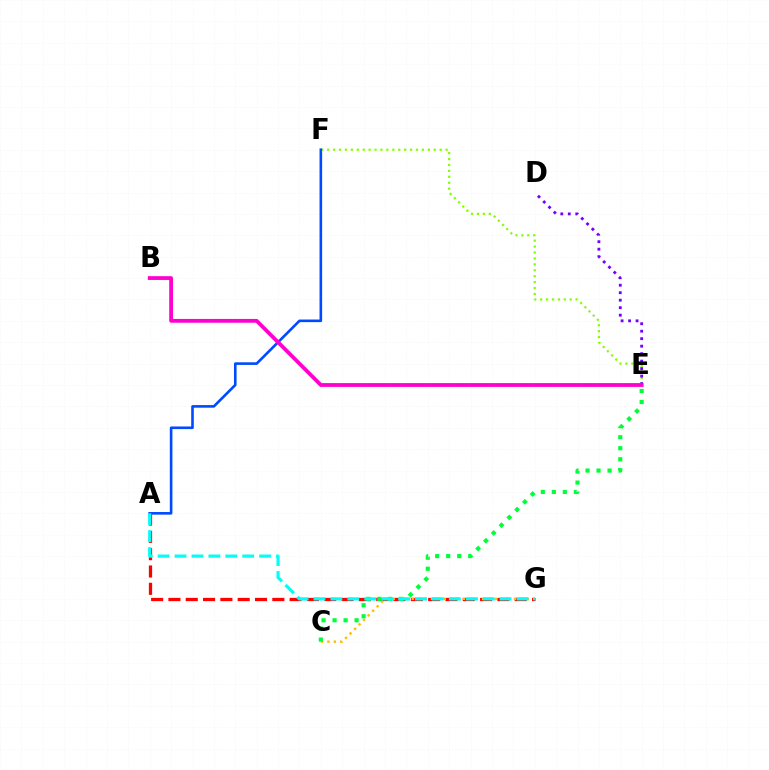{('E', 'F'): [{'color': '#84ff00', 'line_style': 'dotted', 'thickness': 1.61}], ('A', 'G'): [{'color': '#ff0000', 'line_style': 'dashed', 'thickness': 2.35}, {'color': '#00fff6', 'line_style': 'dashed', 'thickness': 2.3}], ('C', 'G'): [{'color': '#ffbd00', 'line_style': 'dotted', 'thickness': 1.73}], ('C', 'E'): [{'color': '#00ff39', 'line_style': 'dotted', 'thickness': 2.99}], ('D', 'E'): [{'color': '#7200ff', 'line_style': 'dotted', 'thickness': 2.03}], ('A', 'F'): [{'color': '#004bff', 'line_style': 'solid', 'thickness': 1.88}], ('B', 'E'): [{'color': '#ff00cf', 'line_style': 'solid', 'thickness': 2.73}]}